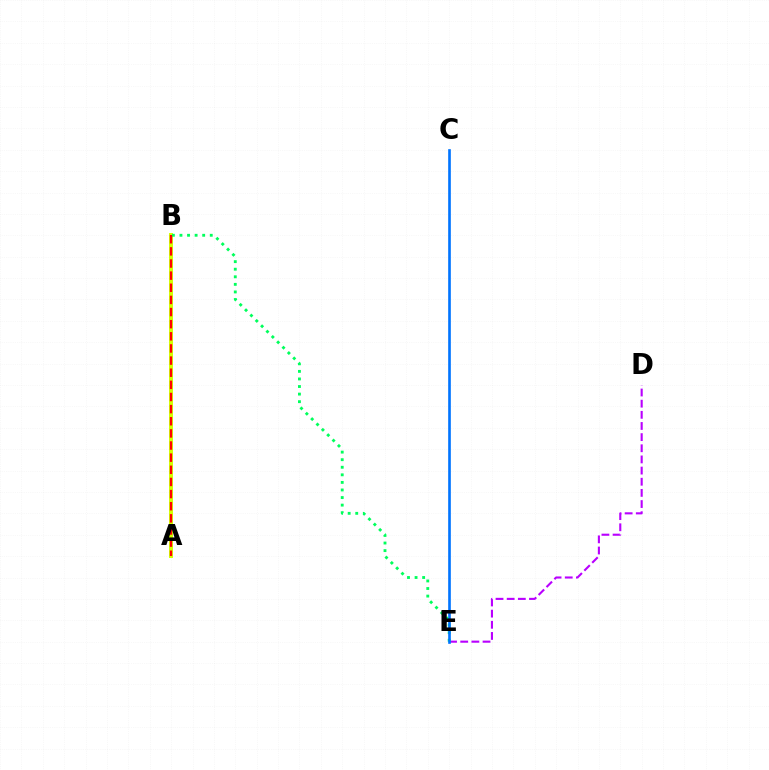{('A', 'B'): [{'color': '#d1ff00', 'line_style': 'solid', 'thickness': 2.85}, {'color': '#ff0000', 'line_style': 'dashed', 'thickness': 1.65}], ('D', 'E'): [{'color': '#b900ff', 'line_style': 'dashed', 'thickness': 1.52}], ('B', 'E'): [{'color': '#00ff5c', 'line_style': 'dotted', 'thickness': 2.06}], ('C', 'E'): [{'color': '#0074ff', 'line_style': 'solid', 'thickness': 1.91}]}